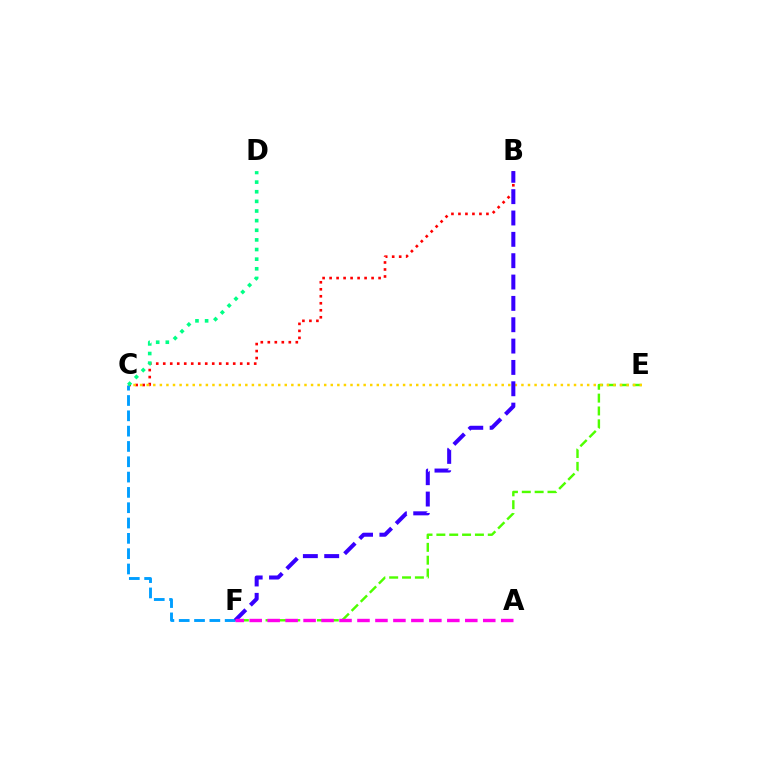{('B', 'C'): [{'color': '#ff0000', 'line_style': 'dotted', 'thickness': 1.9}], ('E', 'F'): [{'color': '#4fff00', 'line_style': 'dashed', 'thickness': 1.75}], ('C', 'E'): [{'color': '#ffd500', 'line_style': 'dotted', 'thickness': 1.79}], ('C', 'F'): [{'color': '#009eff', 'line_style': 'dashed', 'thickness': 2.08}], ('C', 'D'): [{'color': '#00ff86', 'line_style': 'dotted', 'thickness': 2.62}], ('B', 'F'): [{'color': '#3700ff', 'line_style': 'dashed', 'thickness': 2.9}], ('A', 'F'): [{'color': '#ff00ed', 'line_style': 'dashed', 'thickness': 2.44}]}